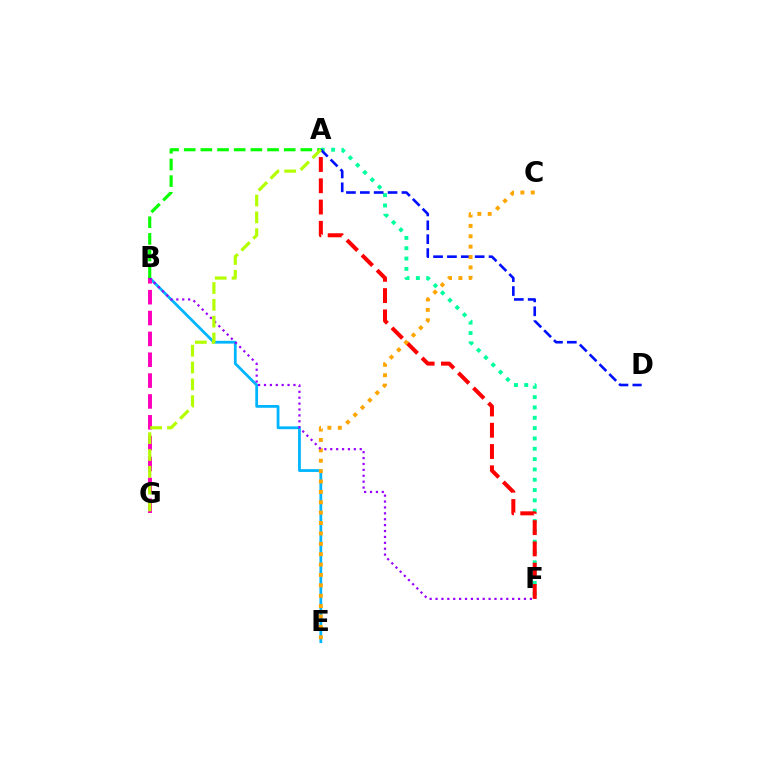{('A', 'F'): [{'color': '#00ff9d', 'line_style': 'dotted', 'thickness': 2.8}, {'color': '#ff0000', 'line_style': 'dashed', 'thickness': 2.89}], ('B', 'E'): [{'color': '#00b5ff', 'line_style': 'solid', 'thickness': 2.0}], ('A', 'D'): [{'color': '#0010ff', 'line_style': 'dashed', 'thickness': 1.89}], ('C', 'E'): [{'color': '#ffa500', 'line_style': 'dotted', 'thickness': 2.82}], ('B', 'G'): [{'color': '#ff00bd', 'line_style': 'dashed', 'thickness': 2.83}], ('B', 'F'): [{'color': '#9b00ff', 'line_style': 'dotted', 'thickness': 1.6}], ('A', 'B'): [{'color': '#08ff00', 'line_style': 'dashed', 'thickness': 2.26}], ('A', 'G'): [{'color': '#b3ff00', 'line_style': 'dashed', 'thickness': 2.28}]}